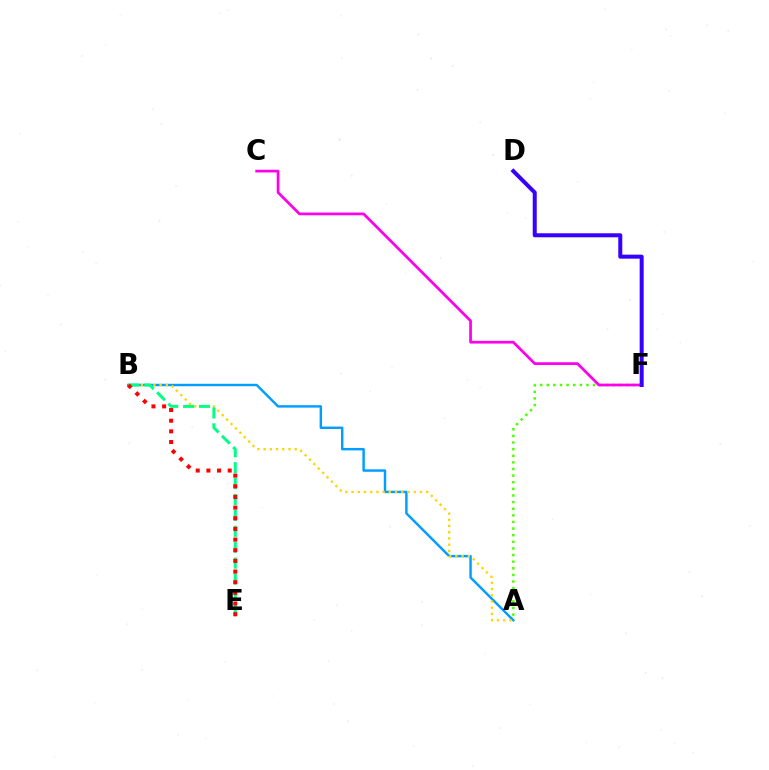{('A', 'B'): [{'color': '#009eff', 'line_style': 'solid', 'thickness': 1.76}, {'color': '#ffd500', 'line_style': 'dotted', 'thickness': 1.69}], ('A', 'F'): [{'color': '#4fff00', 'line_style': 'dotted', 'thickness': 1.8}], ('B', 'E'): [{'color': '#00ff86', 'line_style': 'dashed', 'thickness': 2.16}, {'color': '#ff0000', 'line_style': 'dotted', 'thickness': 2.9}], ('C', 'F'): [{'color': '#ff00ed', 'line_style': 'solid', 'thickness': 1.97}], ('D', 'F'): [{'color': '#3700ff', 'line_style': 'solid', 'thickness': 2.88}]}